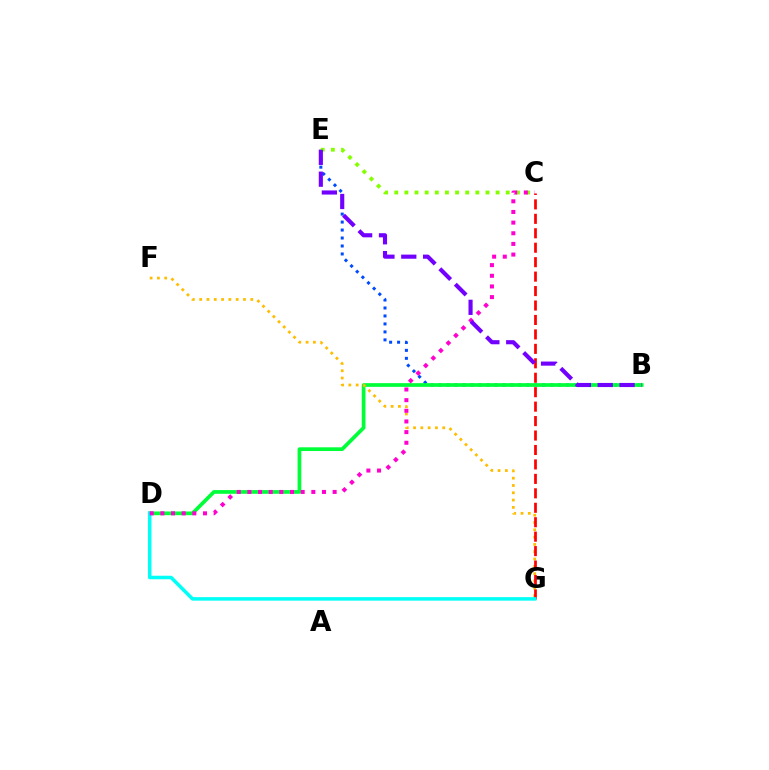{('B', 'E'): [{'color': '#004bff', 'line_style': 'dotted', 'thickness': 2.17}, {'color': '#7200ff', 'line_style': 'dashed', 'thickness': 2.97}], ('B', 'D'): [{'color': '#00ff39', 'line_style': 'solid', 'thickness': 2.67}], ('F', 'G'): [{'color': '#ffbd00', 'line_style': 'dotted', 'thickness': 1.98}], ('C', 'G'): [{'color': '#ff0000', 'line_style': 'dashed', 'thickness': 1.96}], ('D', 'G'): [{'color': '#00fff6', 'line_style': 'solid', 'thickness': 2.53}], ('C', 'E'): [{'color': '#84ff00', 'line_style': 'dotted', 'thickness': 2.75}], ('C', 'D'): [{'color': '#ff00cf', 'line_style': 'dotted', 'thickness': 2.89}]}